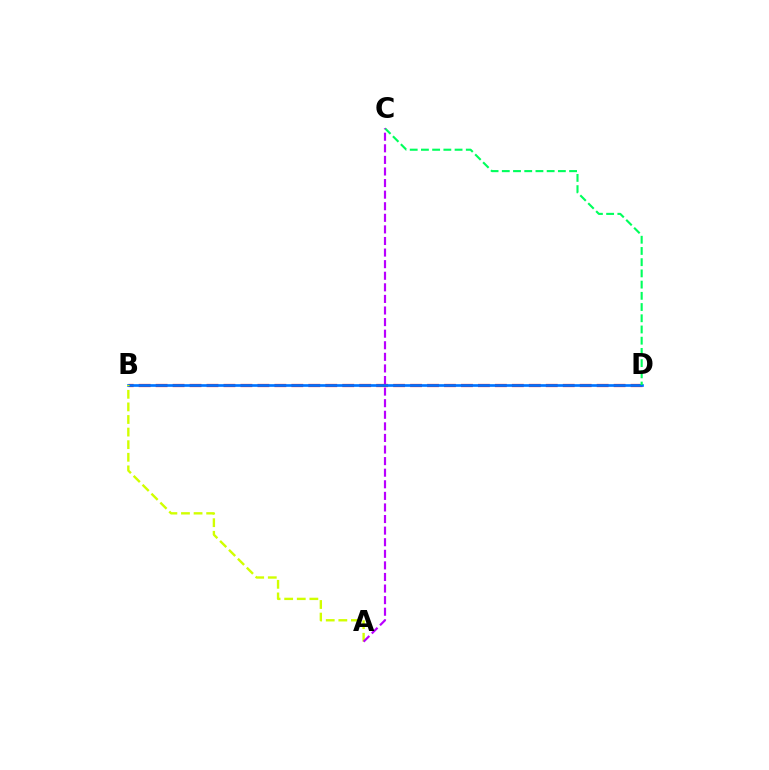{('B', 'D'): [{'color': '#ff0000', 'line_style': 'dashed', 'thickness': 2.3}, {'color': '#0074ff', 'line_style': 'solid', 'thickness': 1.93}], ('C', 'D'): [{'color': '#00ff5c', 'line_style': 'dashed', 'thickness': 1.52}], ('A', 'B'): [{'color': '#d1ff00', 'line_style': 'dashed', 'thickness': 1.71}], ('A', 'C'): [{'color': '#b900ff', 'line_style': 'dashed', 'thickness': 1.57}]}